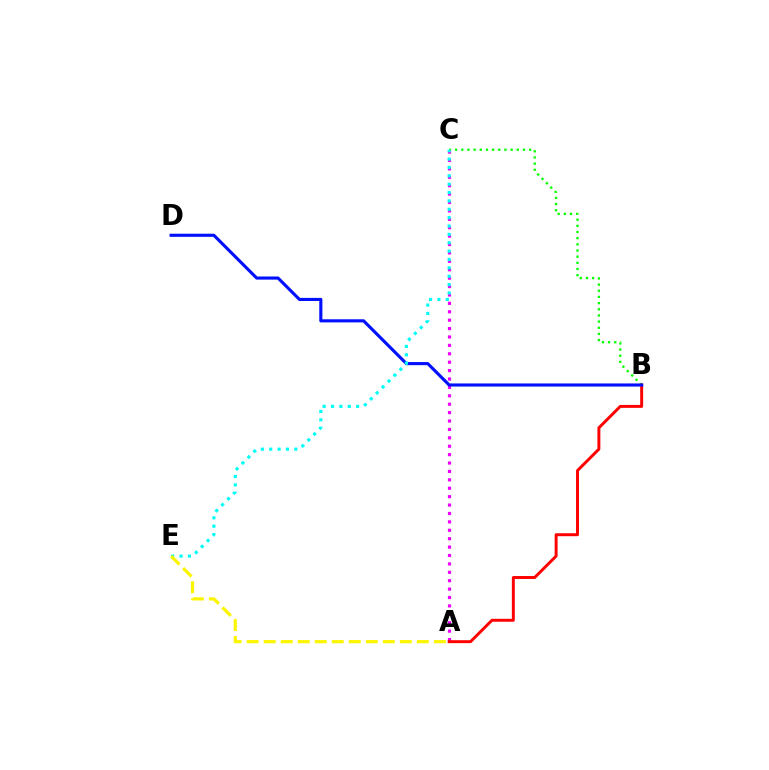{('B', 'C'): [{'color': '#08ff00', 'line_style': 'dotted', 'thickness': 1.68}], ('A', 'C'): [{'color': '#ee00ff', 'line_style': 'dotted', 'thickness': 2.28}], ('A', 'B'): [{'color': '#ff0000', 'line_style': 'solid', 'thickness': 2.13}], ('B', 'D'): [{'color': '#0010ff', 'line_style': 'solid', 'thickness': 2.24}], ('C', 'E'): [{'color': '#00fff6', 'line_style': 'dotted', 'thickness': 2.27}], ('A', 'E'): [{'color': '#fcf500', 'line_style': 'dashed', 'thickness': 2.31}]}